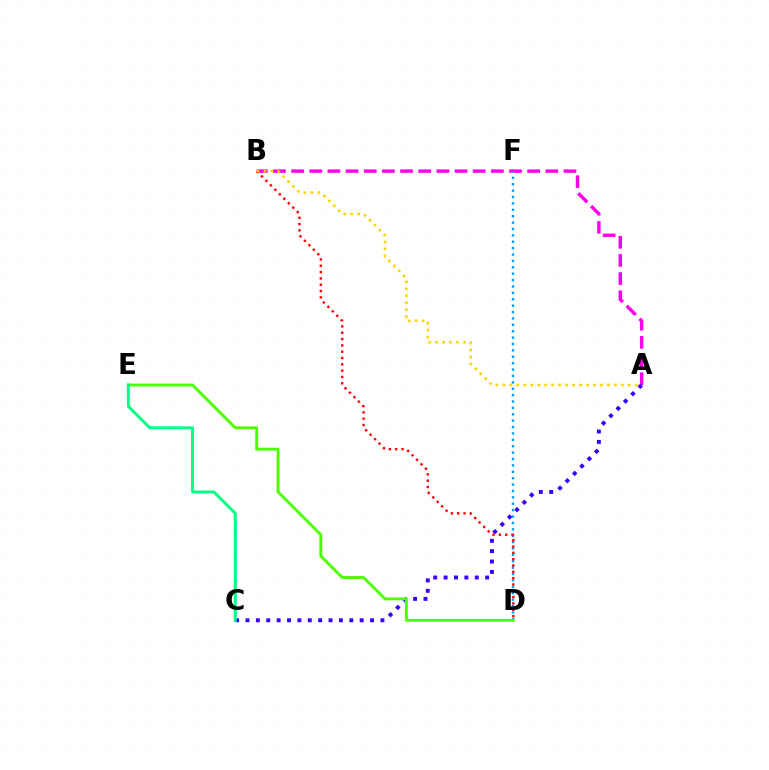{('A', 'B'): [{'color': '#ff00ed', 'line_style': 'dashed', 'thickness': 2.47}, {'color': '#ffd500', 'line_style': 'dotted', 'thickness': 1.89}], ('A', 'C'): [{'color': '#3700ff', 'line_style': 'dotted', 'thickness': 2.82}], ('D', 'F'): [{'color': '#009eff', 'line_style': 'dotted', 'thickness': 1.74}], ('D', 'E'): [{'color': '#4fff00', 'line_style': 'solid', 'thickness': 2.09}], ('C', 'E'): [{'color': '#00ff86', 'line_style': 'solid', 'thickness': 2.12}], ('B', 'D'): [{'color': '#ff0000', 'line_style': 'dotted', 'thickness': 1.72}]}